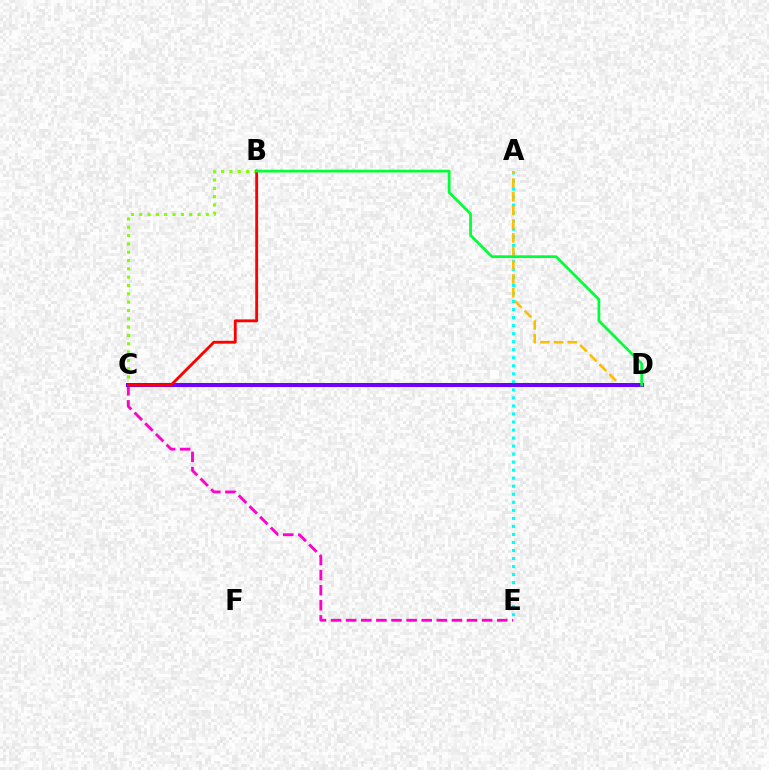{('C', 'E'): [{'color': '#ff00cf', 'line_style': 'dashed', 'thickness': 2.05}], ('A', 'E'): [{'color': '#00fff6', 'line_style': 'dotted', 'thickness': 2.18}], ('A', 'D'): [{'color': '#ffbd00', 'line_style': 'dashed', 'thickness': 1.86}], ('C', 'D'): [{'color': '#004bff', 'line_style': 'solid', 'thickness': 2.03}, {'color': '#7200ff', 'line_style': 'solid', 'thickness': 2.89}], ('B', 'C'): [{'color': '#84ff00', 'line_style': 'dotted', 'thickness': 2.26}, {'color': '#ff0000', 'line_style': 'solid', 'thickness': 2.05}], ('B', 'D'): [{'color': '#00ff39', 'line_style': 'solid', 'thickness': 1.97}]}